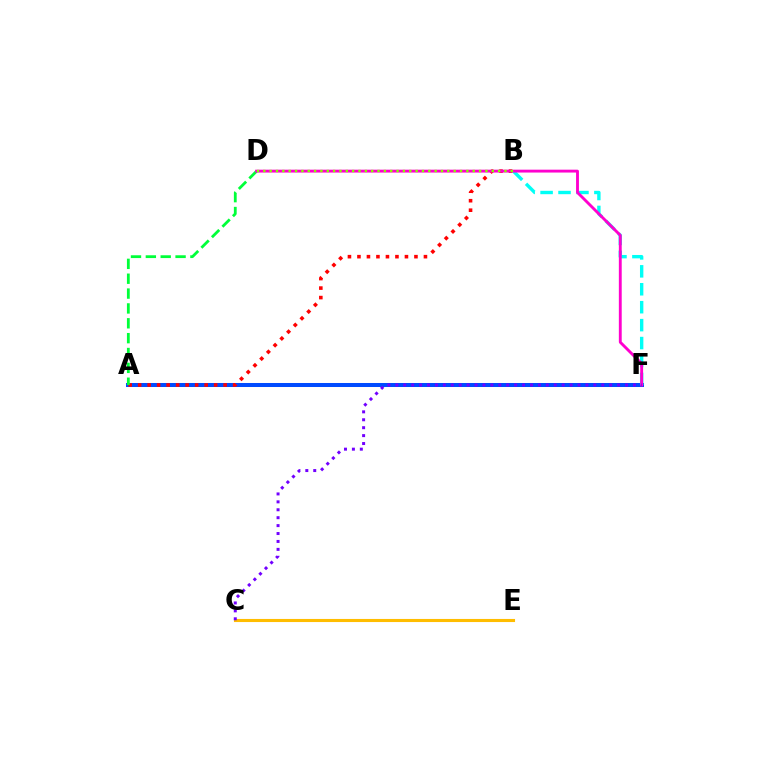{('A', 'F'): [{'color': '#004bff', 'line_style': 'solid', 'thickness': 2.89}], ('B', 'F'): [{'color': '#00fff6', 'line_style': 'dashed', 'thickness': 2.44}], ('A', 'B'): [{'color': '#ff0000', 'line_style': 'dotted', 'thickness': 2.58}], ('A', 'D'): [{'color': '#00ff39', 'line_style': 'dashed', 'thickness': 2.02}], ('C', 'E'): [{'color': '#ffbd00', 'line_style': 'solid', 'thickness': 2.23}], ('D', 'F'): [{'color': '#ff00cf', 'line_style': 'solid', 'thickness': 2.07}], ('C', 'F'): [{'color': '#7200ff', 'line_style': 'dotted', 'thickness': 2.15}], ('B', 'D'): [{'color': '#84ff00', 'line_style': 'dotted', 'thickness': 1.72}]}